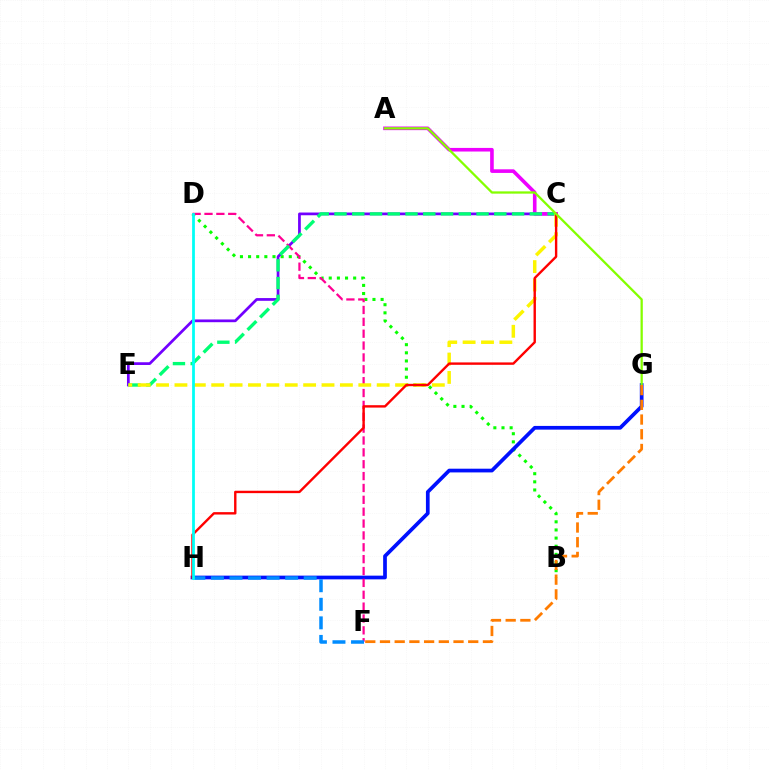{('B', 'D'): [{'color': '#08ff00', 'line_style': 'dotted', 'thickness': 2.21}], ('C', 'E'): [{'color': '#7200ff', 'line_style': 'solid', 'thickness': 1.97}, {'color': '#00ff74', 'line_style': 'dashed', 'thickness': 2.41}, {'color': '#fcf500', 'line_style': 'dashed', 'thickness': 2.5}], ('G', 'H'): [{'color': '#0010ff', 'line_style': 'solid', 'thickness': 2.67}], ('D', 'F'): [{'color': '#ff0094', 'line_style': 'dashed', 'thickness': 1.61}], ('A', 'C'): [{'color': '#ee00ff', 'line_style': 'solid', 'thickness': 2.6}], ('F', 'H'): [{'color': '#008cff', 'line_style': 'dashed', 'thickness': 2.52}], ('C', 'H'): [{'color': '#ff0000', 'line_style': 'solid', 'thickness': 1.72}], ('A', 'G'): [{'color': '#84ff00', 'line_style': 'solid', 'thickness': 1.63}], ('D', 'H'): [{'color': '#00fff6', 'line_style': 'solid', 'thickness': 2.0}], ('F', 'G'): [{'color': '#ff7c00', 'line_style': 'dashed', 'thickness': 2.0}]}